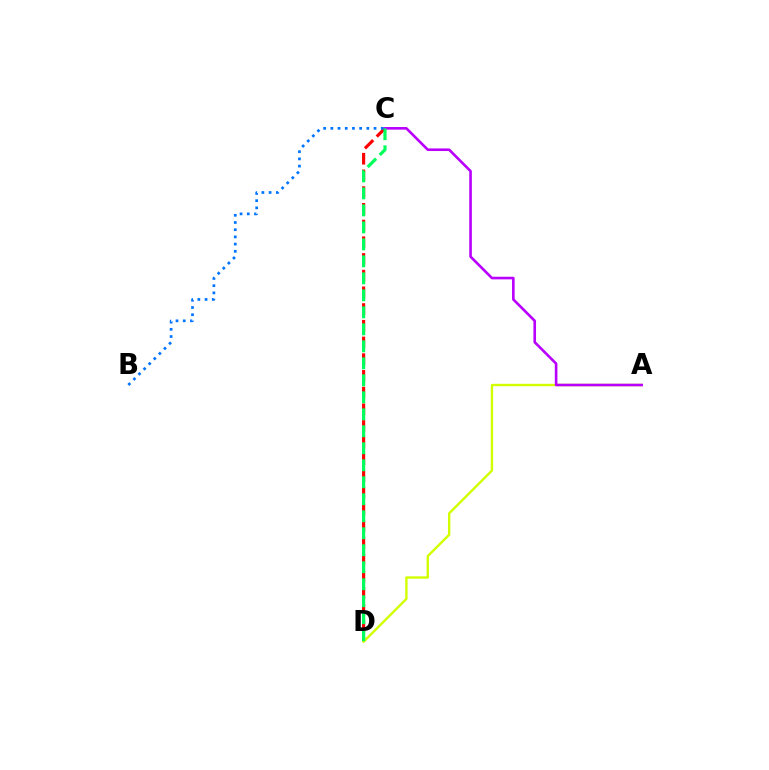{('C', 'D'): [{'color': '#ff0000', 'line_style': 'dashed', 'thickness': 2.27}, {'color': '#00ff5c', 'line_style': 'dashed', 'thickness': 2.31}], ('A', 'D'): [{'color': '#d1ff00', 'line_style': 'solid', 'thickness': 1.71}], ('A', 'C'): [{'color': '#b900ff', 'line_style': 'solid', 'thickness': 1.88}], ('B', 'C'): [{'color': '#0074ff', 'line_style': 'dotted', 'thickness': 1.96}]}